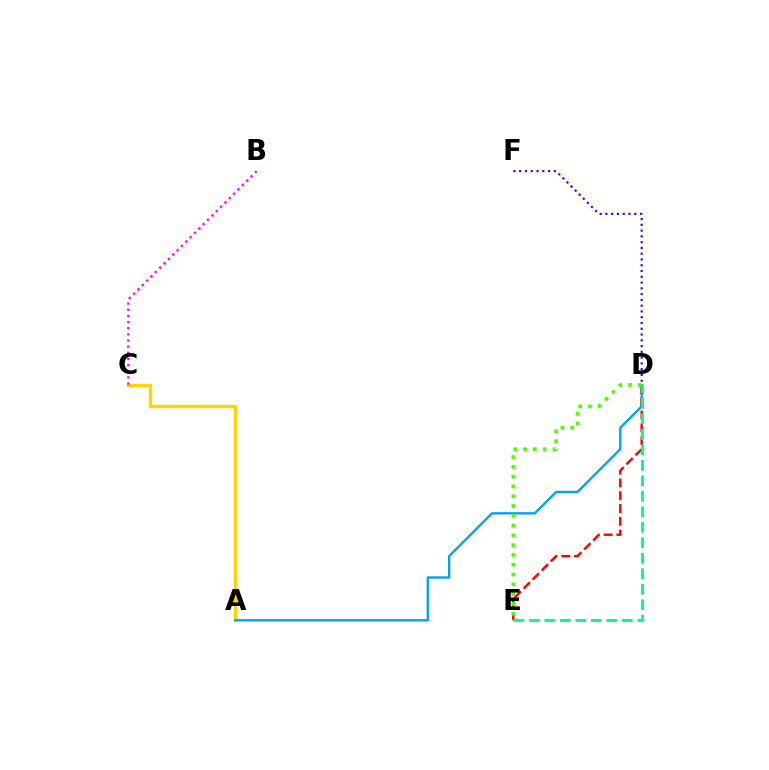{('A', 'C'): [{'color': '#ffd500', 'line_style': 'solid', 'thickness': 2.45}], ('B', 'C'): [{'color': '#ff00ed', 'line_style': 'dotted', 'thickness': 1.67}], ('A', 'D'): [{'color': '#009eff', 'line_style': 'solid', 'thickness': 1.68}], ('D', 'F'): [{'color': '#3700ff', 'line_style': 'dotted', 'thickness': 1.57}], ('D', 'E'): [{'color': '#ff0000', 'line_style': 'dashed', 'thickness': 1.74}, {'color': '#00ff86', 'line_style': 'dashed', 'thickness': 2.1}, {'color': '#4fff00', 'line_style': 'dotted', 'thickness': 2.66}]}